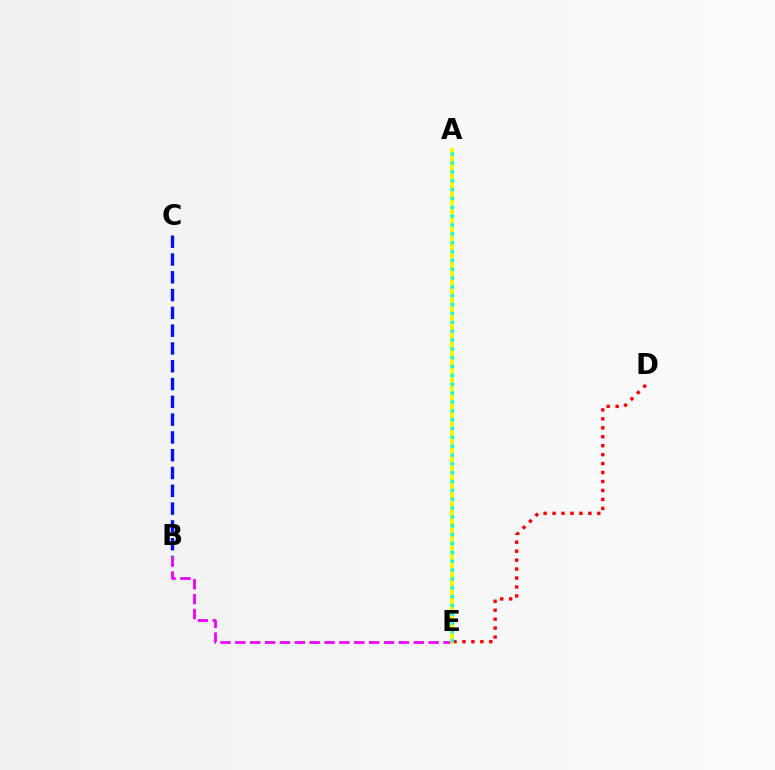{('B', 'E'): [{'color': '#ee00ff', 'line_style': 'dashed', 'thickness': 2.02}], ('A', 'E'): [{'color': '#08ff00', 'line_style': 'dotted', 'thickness': 2.53}, {'color': '#fcf500', 'line_style': 'solid', 'thickness': 2.73}, {'color': '#00fff6', 'line_style': 'dotted', 'thickness': 2.4}], ('D', 'E'): [{'color': '#ff0000', 'line_style': 'dotted', 'thickness': 2.43}], ('B', 'C'): [{'color': '#0010ff', 'line_style': 'dashed', 'thickness': 2.42}]}